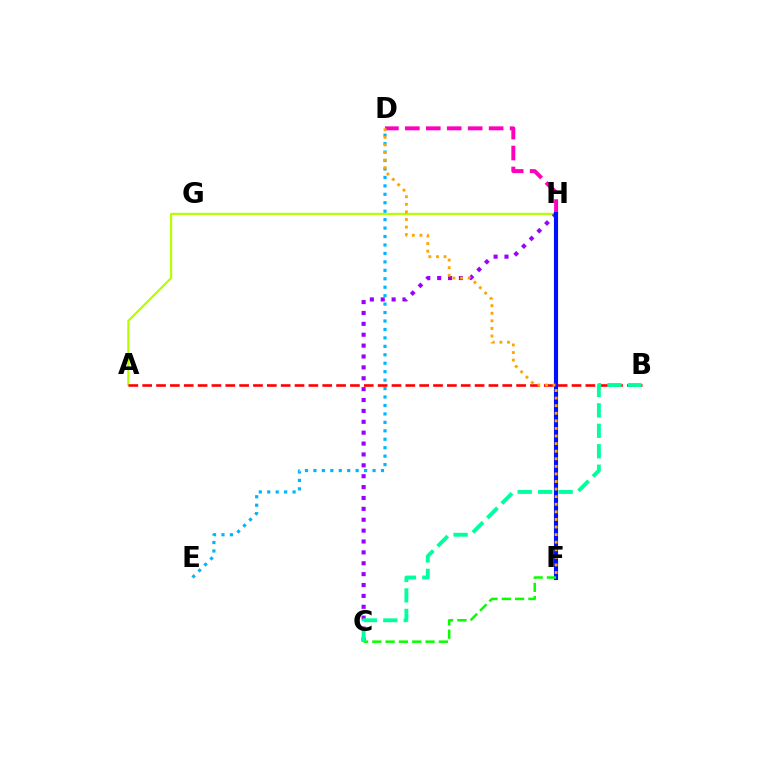{('A', 'H'): [{'color': '#b3ff00', 'line_style': 'solid', 'thickness': 1.56}], ('D', 'E'): [{'color': '#00b5ff', 'line_style': 'dotted', 'thickness': 2.29}], ('C', 'H'): [{'color': '#9b00ff', 'line_style': 'dotted', 'thickness': 2.96}], ('A', 'B'): [{'color': '#ff0000', 'line_style': 'dashed', 'thickness': 1.88}], ('D', 'H'): [{'color': '#ff00bd', 'line_style': 'dashed', 'thickness': 2.85}], ('F', 'H'): [{'color': '#0010ff', 'line_style': 'solid', 'thickness': 2.97}], ('C', 'F'): [{'color': '#08ff00', 'line_style': 'dashed', 'thickness': 1.81}], ('B', 'C'): [{'color': '#00ff9d', 'line_style': 'dashed', 'thickness': 2.78}], ('D', 'F'): [{'color': '#ffa500', 'line_style': 'dotted', 'thickness': 2.06}]}